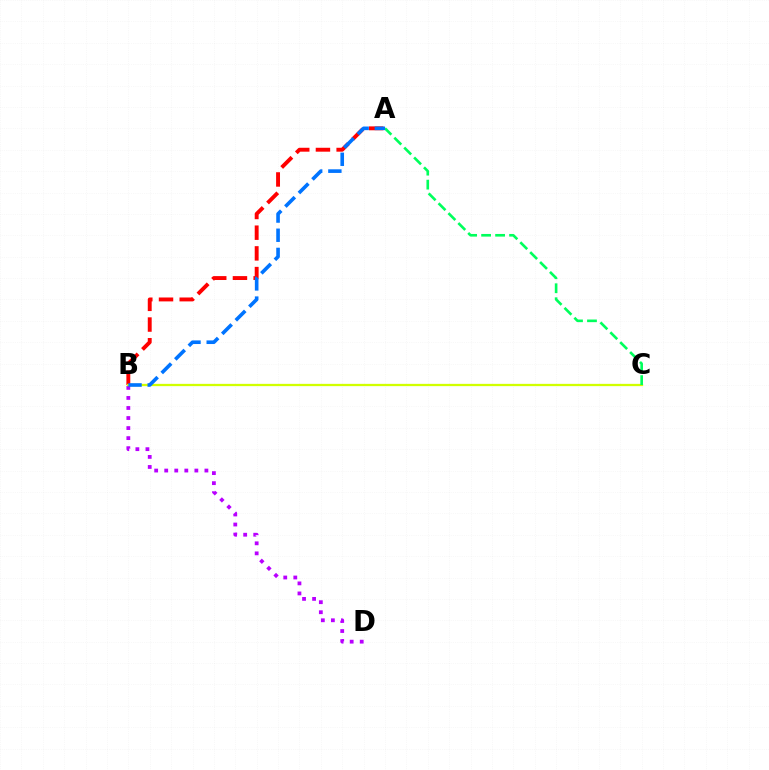{('B', 'D'): [{'color': '#b900ff', 'line_style': 'dotted', 'thickness': 2.73}], ('A', 'B'): [{'color': '#ff0000', 'line_style': 'dashed', 'thickness': 2.81}, {'color': '#0074ff', 'line_style': 'dashed', 'thickness': 2.61}], ('B', 'C'): [{'color': '#d1ff00', 'line_style': 'solid', 'thickness': 1.64}], ('A', 'C'): [{'color': '#00ff5c', 'line_style': 'dashed', 'thickness': 1.9}]}